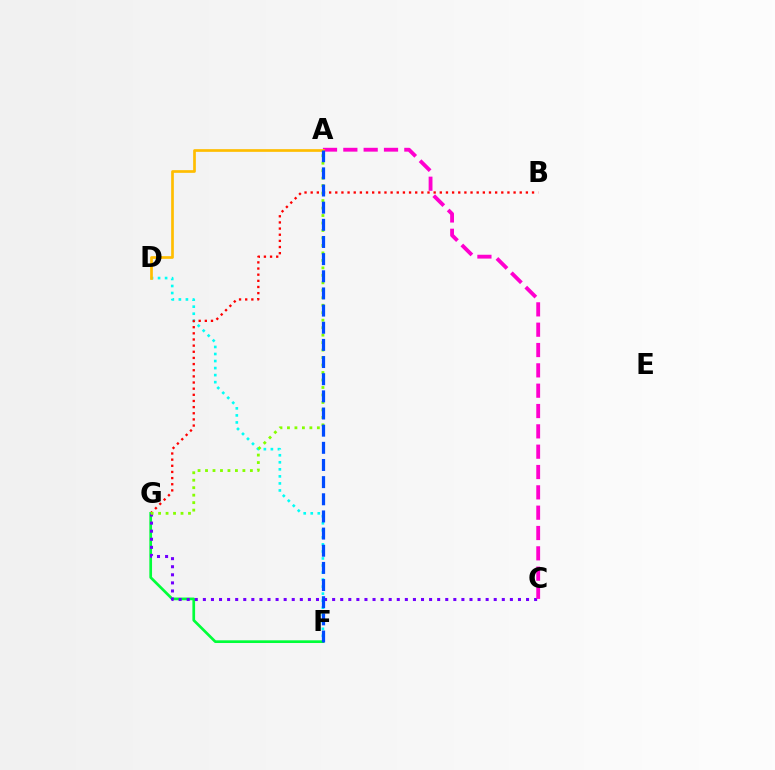{('D', 'F'): [{'color': '#00fff6', 'line_style': 'dotted', 'thickness': 1.91}], ('B', 'G'): [{'color': '#ff0000', 'line_style': 'dotted', 'thickness': 1.67}], ('F', 'G'): [{'color': '#00ff39', 'line_style': 'solid', 'thickness': 1.94}], ('C', 'G'): [{'color': '#7200ff', 'line_style': 'dotted', 'thickness': 2.2}], ('A', 'C'): [{'color': '#ff00cf', 'line_style': 'dashed', 'thickness': 2.76}], ('A', 'G'): [{'color': '#84ff00', 'line_style': 'dotted', 'thickness': 2.03}], ('A', 'D'): [{'color': '#ffbd00', 'line_style': 'solid', 'thickness': 1.94}], ('A', 'F'): [{'color': '#004bff', 'line_style': 'dashed', 'thickness': 2.33}]}